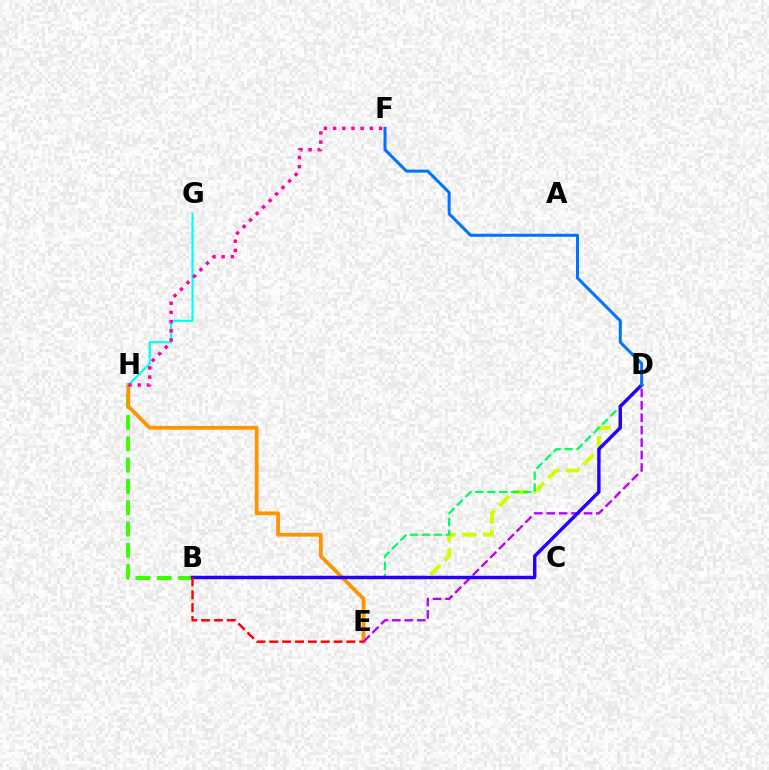{('B', 'D'): [{'color': '#d1ff00', 'line_style': 'dashed', 'thickness': 2.77}, {'color': '#00ff5c', 'line_style': 'dashed', 'thickness': 1.62}, {'color': '#2500ff', 'line_style': 'solid', 'thickness': 2.46}], ('B', 'H'): [{'color': '#3dff00', 'line_style': 'dashed', 'thickness': 2.9}], ('E', 'H'): [{'color': '#ff9400', 'line_style': 'solid', 'thickness': 2.72}], ('D', 'E'): [{'color': '#b900ff', 'line_style': 'dashed', 'thickness': 1.69}], ('G', 'H'): [{'color': '#00fff6', 'line_style': 'solid', 'thickness': 1.57}], ('B', 'E'): [{'color': '#ff0000', 'line_style': 'dashed', 'thickness': 1.75}], ('D', 'F'): [{'color': '#0074ff', 'line_style': 'solid', 'thickness': 2.17}], ('F', 'H'): [{'color': '#ff00ac', 'line_style': 'dotted', 'thickness': 2.5}]}